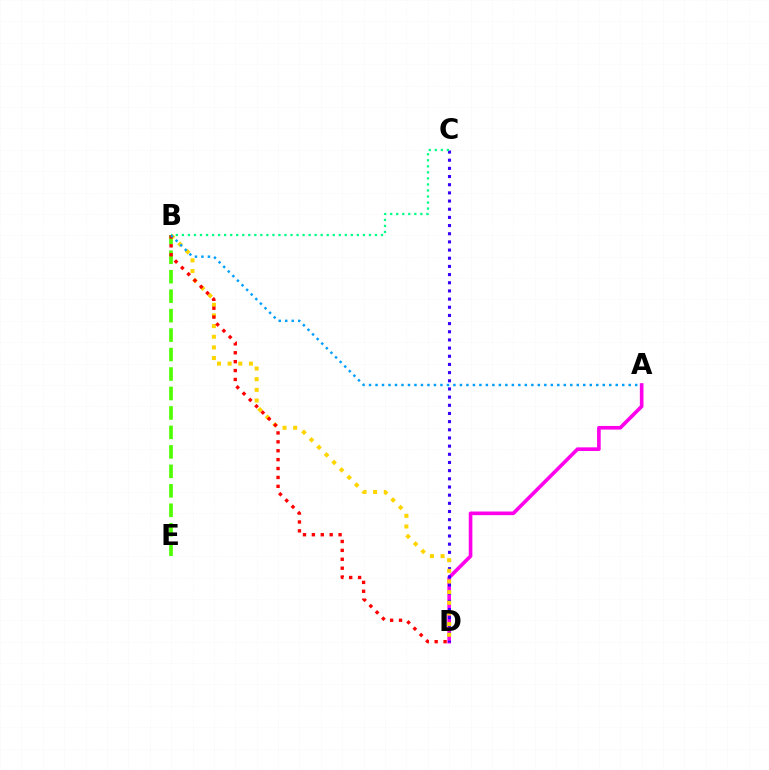{('A', 'D'): [{'color': '#ff00ed', 'line_style': 'solid', 'thickness': 2.62}], ('C', 'D'): [{'color': '#3700ff', 'line_style': 'dotted', 'thickness': 2.22}], ('B', 'E'): [{'color': '#4fff00', 'line_style': 'dashed', 'thickness': 2.64}], ('B', 'D'): [{'color': '#ffd500', 'line_style': 'dotted', 'thickness': 2.89}, {'color': '#ff0000', 'line_style': 'dotted', 'thickness': 2.42}], ('B', 'C'): [{'color': '#00ff86', 'line_style': 'dotted', 'thickness': 1.64}], ('A', 'B'): [{'color': '#009eff', 'line_style': 'dotted', 'thickness': 1.76}]}